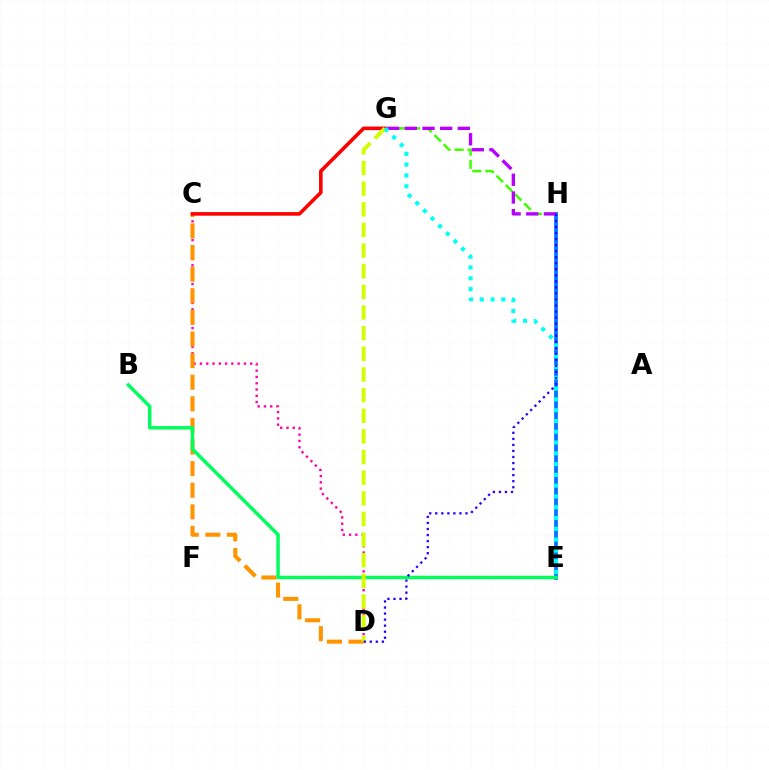{('C', 'D'): [{'color': '#ff00ac', 'line_style': 'dotted', 'thickness': 1.71}, {'color': '#ff9400', 'line_style': 'dashed', 'thickness': 2.94}], ('G', 'H'): [{'color': '#3dff00', 'line_style': 'dashed', 'thickness': 1.77}, {'color': '#b900ff', 'line_style': 'dashed', 'thickness': 2.4}], ('E', 'H'): [{'color': '#0074ff', 'line_style': 'solid', 'thickness': 2.7}], ('C', 'G'): [{'color': '#ff0000', 'line_style': 'solid', 'thickness': 2.58}], ('B', 'E'): [{'color': '#00ff5c', 'line_style': 'solid', 'thickness': 2.5}], ('D', 'G'): [{'color': '#d1ff00', 'line_style': 'dashed', 'thickness': 2.8}], ('E', 'G'): [{'color': '#00fff6', 'line_style': 'dotted', 'thickness': 2.93}], ('D', 'H'): [{'color': '#2500ff', 'line_style': 'dotted', 'thickness': 1.64}]}